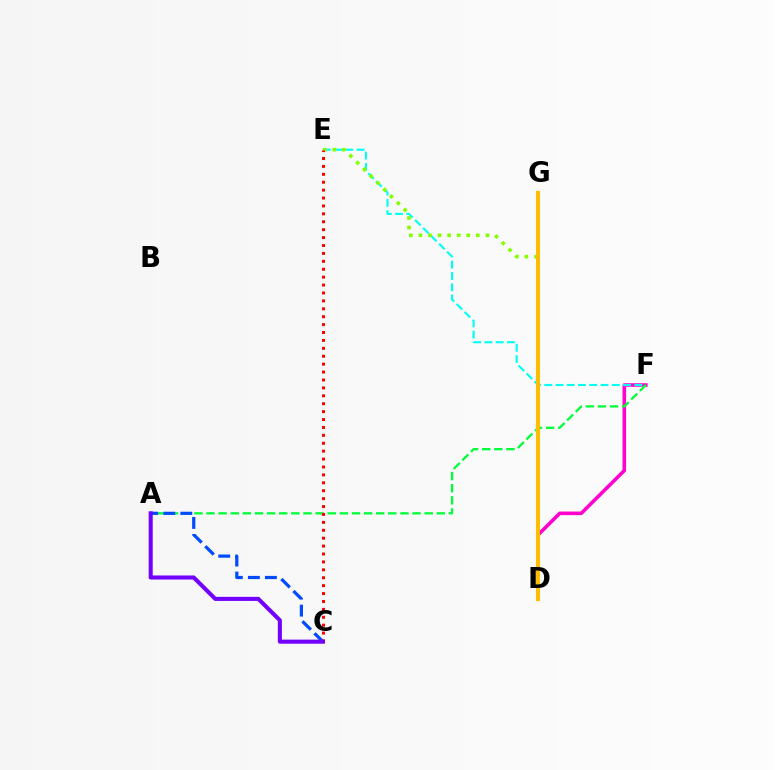{('D', 'F'): [{'color': '#ff00cf', 'line_style': 'solid', 'thickness': 2.58}], ('E', 'F'): [{'color': '#00fff6', 'line_style': 'dashed', 'thickness': 1.53}], ('A', 'F'): [{'color': '#00ff39', 'line_style': 'dashed', 'thickness': 1.65}], ('D', 'E'): [{'color': '#84ff00', 'line_style': 'dotted', 'thickness': 2.6}], ('D', 'G'): [{'color': '#ffbd00', 'line_style': 'solid', 'thickness': 2.91}], ('A', 'C'): [{'color': '#004bff', 'line_style': 'dashed', 'thickness': 2.31}, {'color': '#7200ff', 'line_style': 'solid', 'thickness': 2.93}], ('C', 'E'): [{'color': '#ff0000', 'line_style': 'dotted', 'thickness': 2.15}]}